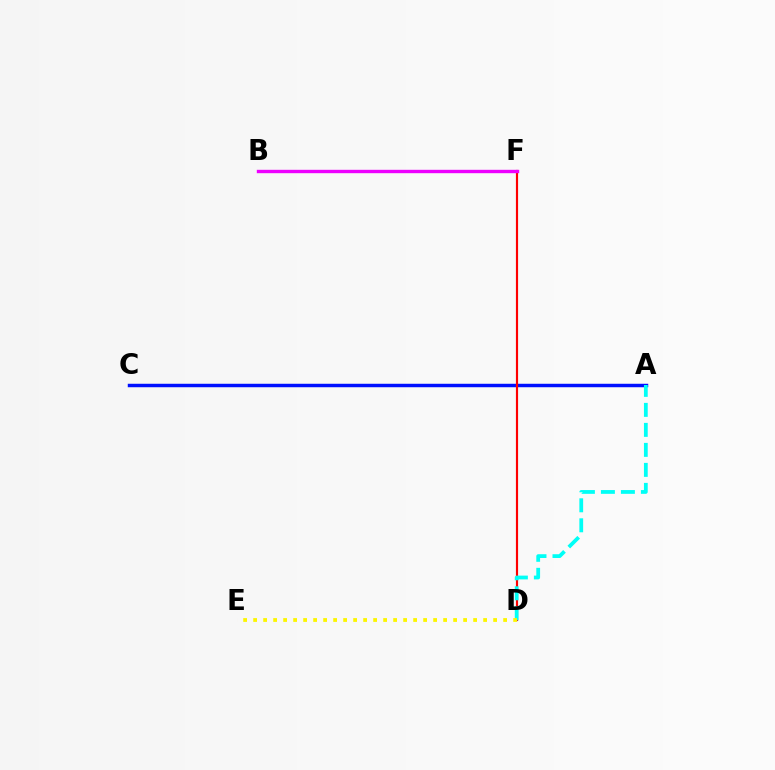{('A', 'C'): [{'color': '#0010ff', 'line_style': 'solid', 'thickness': 2.49}], ('D', 'F'): [{'color': '#ff0000', 'line_style': 'solid', 'thickness': 1.56}], ('A', 'D'): [{'color': '#00fff6', 'line_style': 'dashed', 'thickness': 2.72}], ('B', 'F'): [{'color': '#08ff00', 'line_style': 'solid', 'thickness': 1.8}, {'color': '#ee00ff', 'line_style': 'solid', 'thickness': 2.43}], ('D', 'E'): [{'color': '#fcf500', 'line_style': 'dotted', 'thickness': 2.72}]}